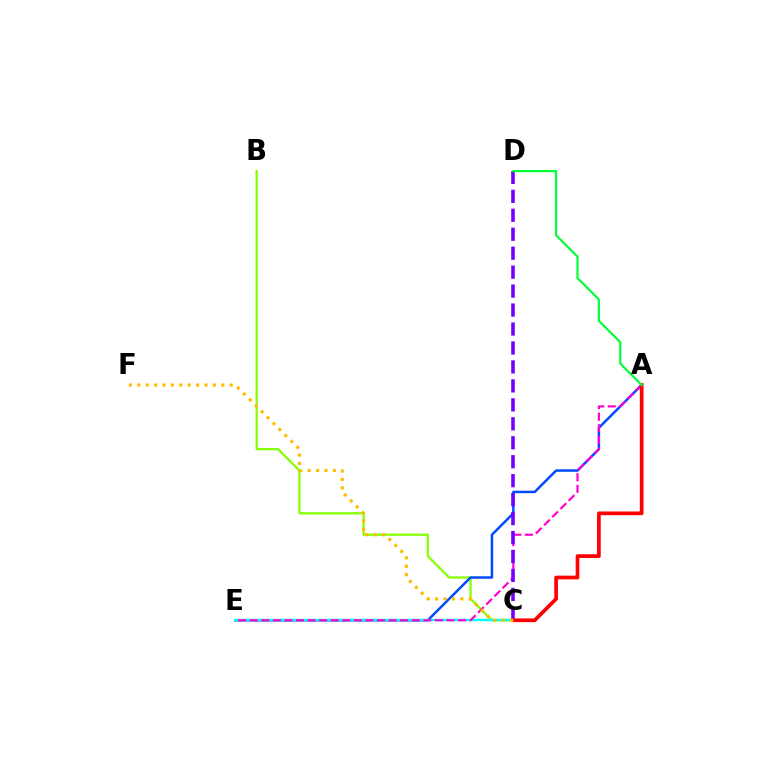{('B', 'C'): [{'color': '#84ff00', 'line_style': 'solid', 'thickness': 1.6}], ('A', 'E'): [{'color': '#004bff', 'line_style': 'solid', 'thickness': 1.78}, {'color': '#ff00cf', 'line_style': 'dashed', 'thickness': 1.57}], ('C', 'E'): [{'color': '#00fff6', 'line_style': 'solid', 'thickness': 1.74}], ('C', 'D'): [{'color': '#7200ff', 'line_style': 'dashed', 'thickness': 2.58}], ('A', 'C'): [{'color': '#ff0000', 'line_style': 'solid', 'thickness': 2.66}], ('A', 'D'): [{'color': '#00ff39', 'line_style': 'solid', 'thickness': 1.57}], ('C', 'F'): [{'color': '#ffbd00', 'line_style': 'dotted', 'thickness': 2.28}]}